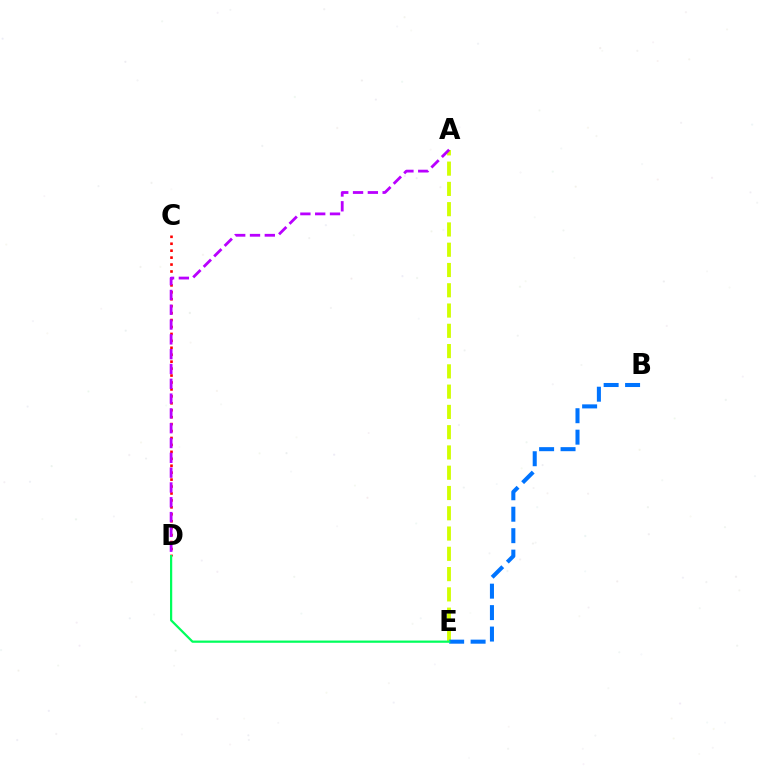{('A', 'E'): [{'color': '#d1ff00', 'line_style': 'dashed', 'thickness': 2.75}], ('C', 'D'): [{'color': '#ff0000', 'line_style': 'dotted', 'thickness': 1.88}], ('B', 'E'): [{'color': '#0074ff', 'line_style': 'dashed', 'thickness': 2.91}], ('A', 'D'): [{'color': '#b900ff', 'line_style': 'dashed', 'thickness': 2.01}], ('D', 'E'): [{'color': '#00ff5c', 'line_style': 'solid', 'thickness': 1.6}]}